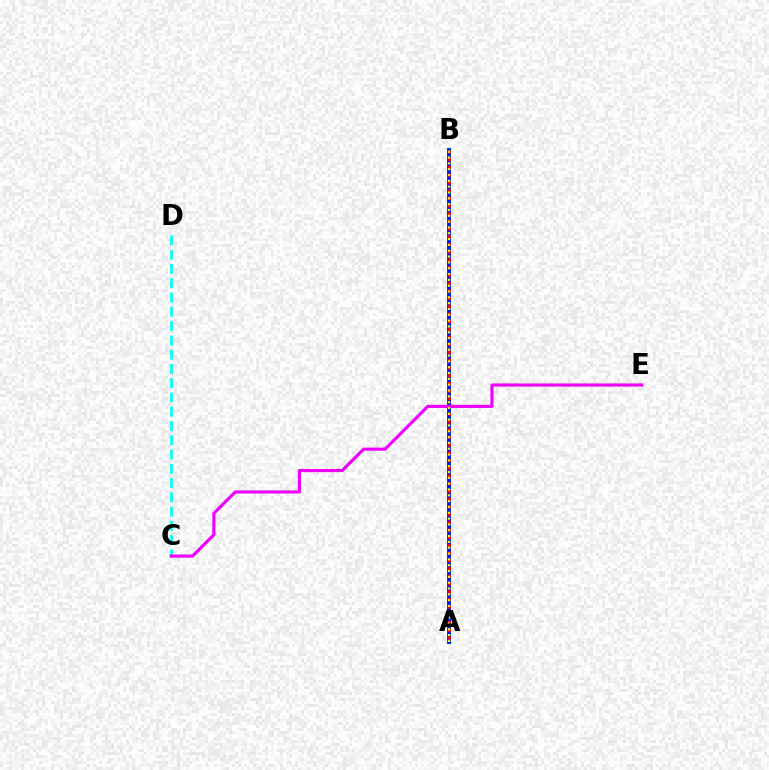{('A', 'B'): [{'color': '#08ff00', 'line_style': 'solid', 'thickness': 2.77}, {'color': '#0010ff', 'line_style': 'solid', 'thickness': 2.63}, {'color': '#ff0000', 'line_style': 'dotted', 'thickness': 2.1}, {'color': '#fcf500', 'line_style': 'dotted', 'thickness': 1.58}], ('C', 'D'): [{'color': '#00fff6', 'line_style': 'dashed', 'thickness': 1.94}], ('C', 'E'): [{'color': '#ee00ff', 'line_style': 'solid', 'thickness': 2.25}]}